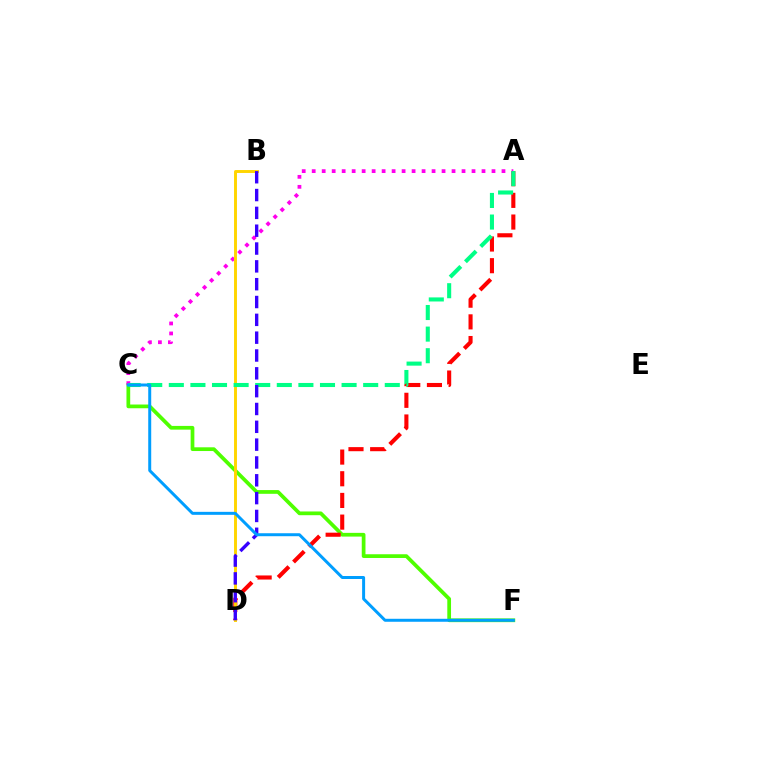{('C', 'F'): [{'color': '#4fff00', 'line_style': 'solid', 'thickness': 2.69}, {'color': '#009eff', 'line_style': 'solid', 'thickness': 2.15}], ('A', 'D'): [{'color': '#ff0000', 'line_style': 'dashed', 'thickness': 2.95}], ('A', 'C'): [{'color': '#ff00ed', 'line_style': 'dotted', 'thickness': 2.71}, {'color': '#00ff86', 'line_style': 'dashed', 'thickness': 2.93}], ('B', 'D'): [{'color': '#ffd500', 'line_style': 'solid', 'thickness': 2.11}, {'color': '#3700ff', 'line_style': 'dashed', 'thickness': 2.42}]}